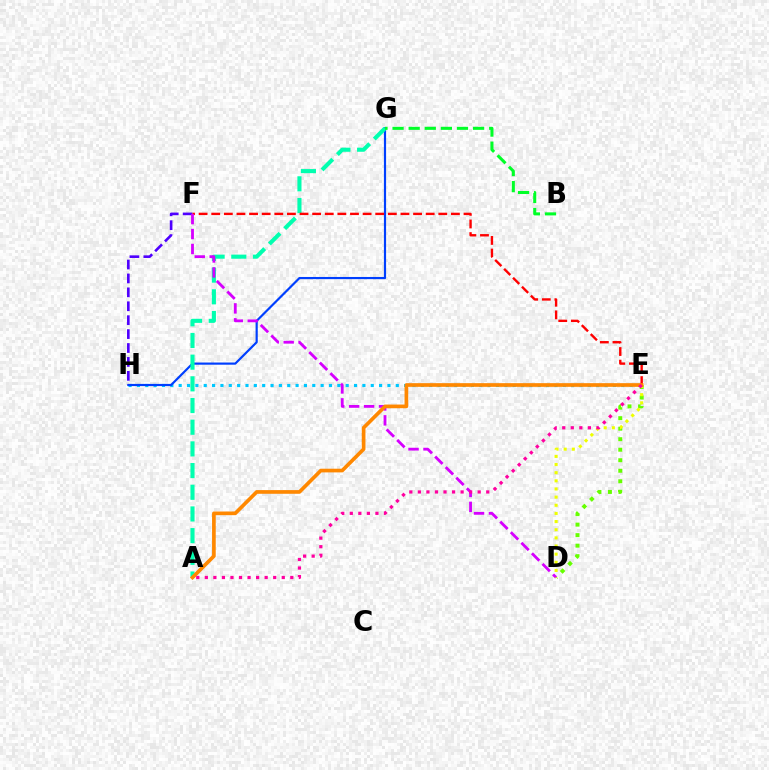{('E', 'H'): [{'color': '#00c7ff', 'line_style': 'dotted', 'thickness': 2.27}], ('G', 'H'): [{'color': '#003fff', 'line_style': 'solid', 'thickness': 1.57}], ('F', 'H'): [{'color': '#4f00ff', 'line_style': 'dashed', 'thickness': 1.89}], ('A', 'G'): [{'color': '#00ffaf', 'line_style': 'dashed', 'thickness': 2.95}], ('D', 'E'): [{'color': '#66ff00', 'line_style': 'dotted', 'thickness': 2.86}, {'color': '#eeff00', 'line_style': 'dotted', 'thickness': 2.21}], ('E', 'F'): [{'color': '#ff0000', 'line_style': 'dashed', 'thickness': 1.71}], ('B', 'G'): [{'color': '#00ff27', 'line_style': 'dashed', 'thickness': 2.19}], ('D', 'F'): [{'color': '#d600ff', 'line_style': 'dashed', 'thickness': 2.03}], ('A', 'E'): [{'color': '#ff8800', 'line_style': 'solid', 'thickness': 2.65}, {'color': '#ff00a0', 'line_style': 'dotted', 'thickness': 2.32}]}